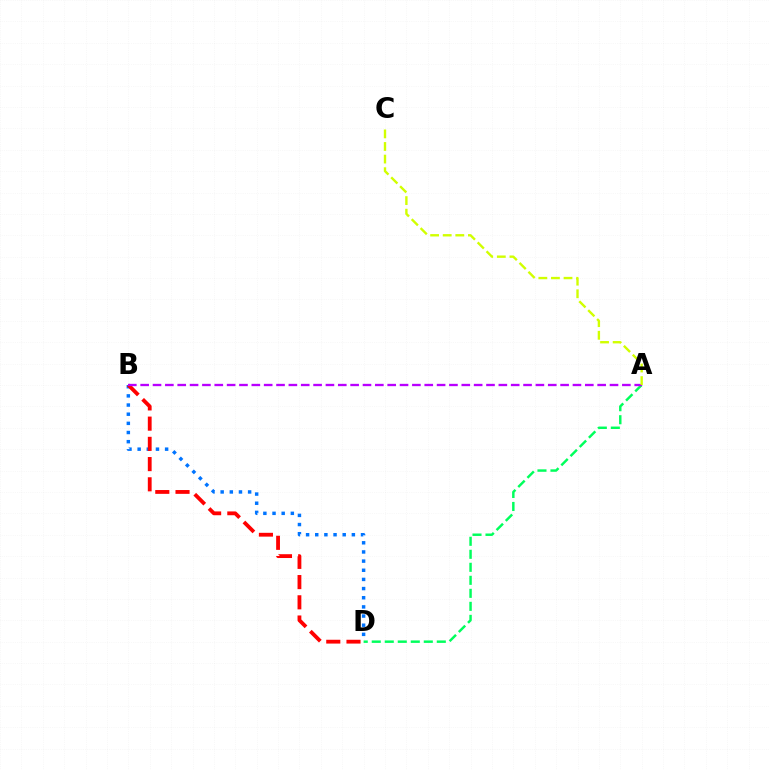{('B', 'D'): [{'color': '#0074ff', 'line_style': 'dotted', 'thickness': 2.49}, {'color': '#ff0000', 'line_style': 'dashed', 'thickness': 2.75}], ('A', 'D'): [{'color': '#00ff5c', 'line_style': 'dashed', 'thickness': 1.77}], ('A', 'B'): [{'color': '#b900ff', 'line_style': 'dashed', 'thickness': 1.68}], ('A', 'C'): [{'color': '#d1ff00', 'line_style': 'dashed', 'thickness': 1.71}]}